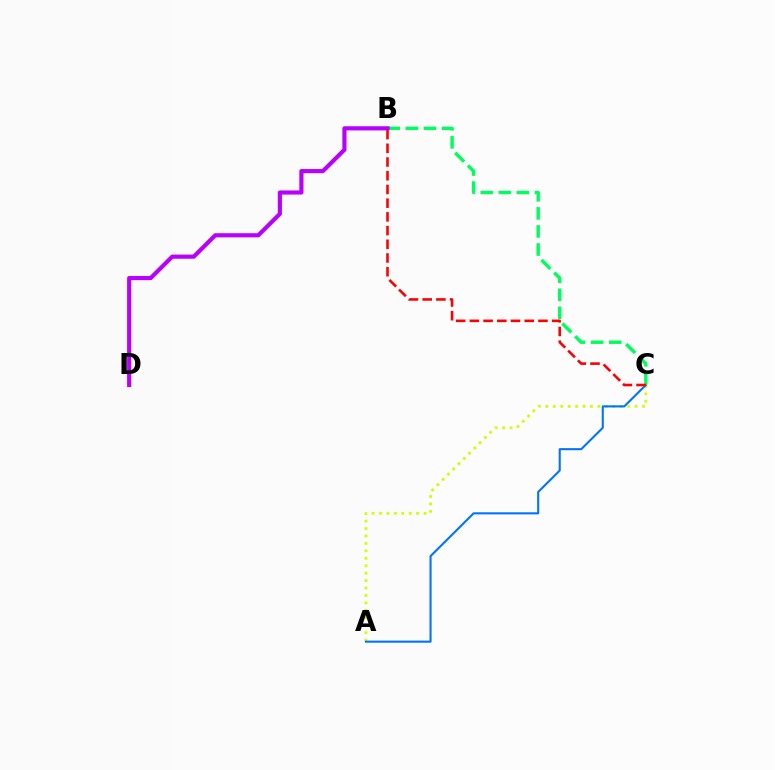{('A', 'C'): [{'color': '#d1ff00', 'line_style': 'dotted', 'thickness': 2.02}, {'color': '#0074ff', 'line_style': 'solid', 'thickness': 1.5}], ('B', 'C'): [{'color': '#00ff5c', 'line_style': 'dashed', 'thickness': 2.45}, {'color': '#ff0000', 'line_style': 'dashed', 'thickness': 1.86}], ('B', 'D'): [{'color': '#b900ff', 'line_style': 'solid', 'thickness': 2.99}]}